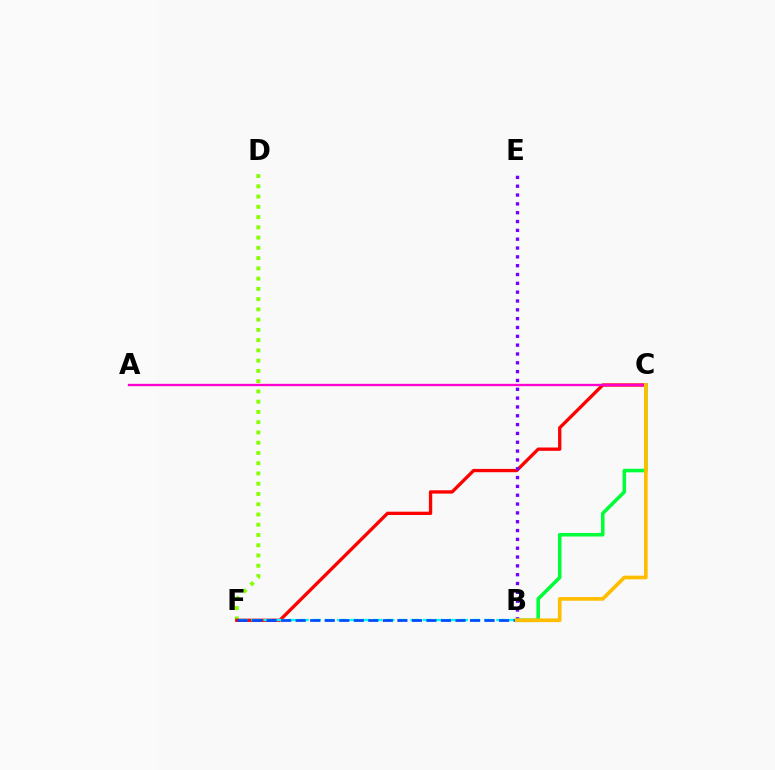{('D', 'F'): [{'color': '#84ff00', 'line_style': 'dotted', 'thickness': 2.79}], ('C', 'F'): [{'color': '#ff0000', 'line_style': 'solid', 'thickness': 2.39}], ('B', 'E'): [{'color': '#7200ff', 'line_style': 'dotted', 'thickness': 2.4}], ('B', 'F'): [{'color': '#00fff6', 'line_style': 'dashed', 'thickness': 1.66}, {'color': '#004bff', 'line_style': 'dashed', 'thickness': 1.97}], ('A', 'C'): [{'color': '#ff00cf', 'line_style': 'solid', 'thickness': 1.68}], ('B', 'C'): [{'color': '#00ff39', 'line_style': 'solid', 'thickness': 2.56}, {'color': '#ffbd00', 'line_style': 'solid', 'thickness': 2.65}]}